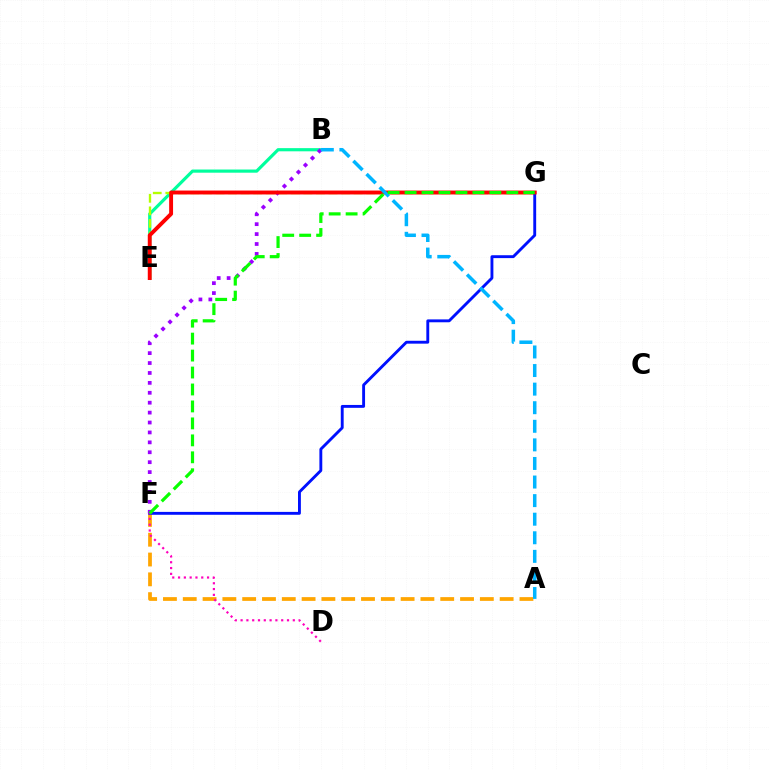{('A', 'F'): [{'color': '#ffa500', 'line_style': 'dashed', 'thickness': 2.69}], ('B', 'E'): [{'color': '#00ff9d', 'line_style': 'solid', 'thickness': 2.28}], ('E', 'G'): [{'color': '#b3ff00', 'line_style': 'dashed', 'thickness': 1.71}, {'color': '#ff0000', 'line_style': 'solid', 'thickness': 2.81}], ('F', 'G'): [{'color': '#0010ff', 'line_style': 'solid', 'thickness': 2.07}, {'color': '#08ff00', 'line_style': 'dashed', 'thickness': 2.3}], ('B', 'F'): [{'color': '#9b00ff', 'line_style': 'dotted', 'thickness': 2.69}], ('A', 'B'): [{'color': '#00b5ff', 'line_style': 'dashed', 'thickness': 2.52}], ('D', 'F'): [{'color': '#ff00bd', 'line_style': 'dotted', 'thickness': 1.58}]}